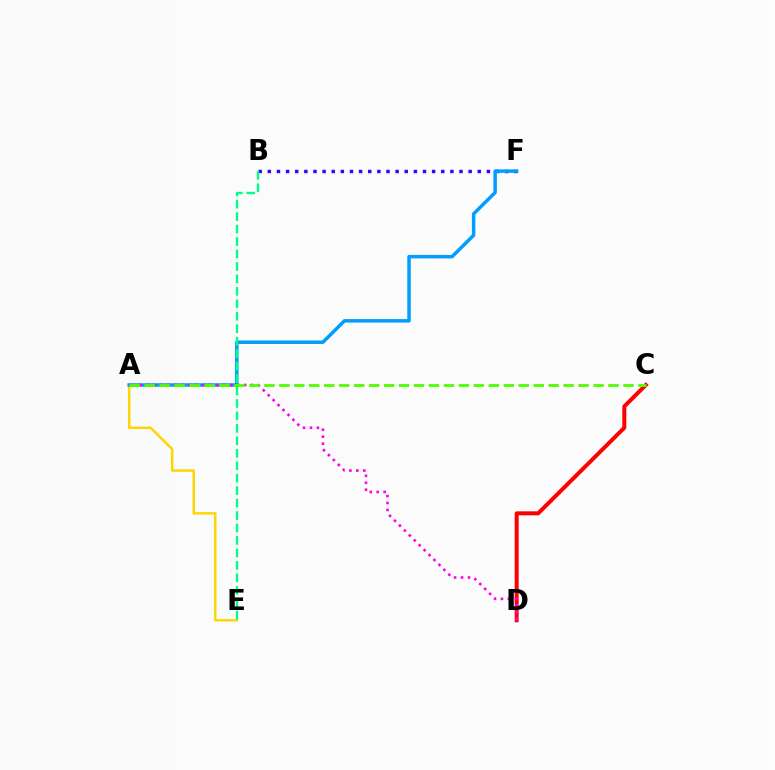{('B', 'F'): [{'color': '#3700ff', 'line_style': 'dotted', 'thickness': 2.48}], ('A', 'E'): [{'color': '#ffd500', 'line_style': 'solid', 'thickness': 1.75}], ('A', 'F'): [{'color': '#009eff', 'line_style': 'solid', 'thickness': 2.5}], ('C', 'D'): [{'color': '#ff0000', 'line_style': 'solid', 'thickness': 2.87}], ('B', 'E'): [{'color': '#00ff86', 'line_style': 'dashed', 'thickness': 1.69}], ('A', 'D'): [{'color': '#ff00ed', 'line_style': 'dotted', 'thickness': 1.89}], ('A', 'C'): [{'color': '#4fff00', 'line_style': 'dashed', 'thickness': 2.03}]}